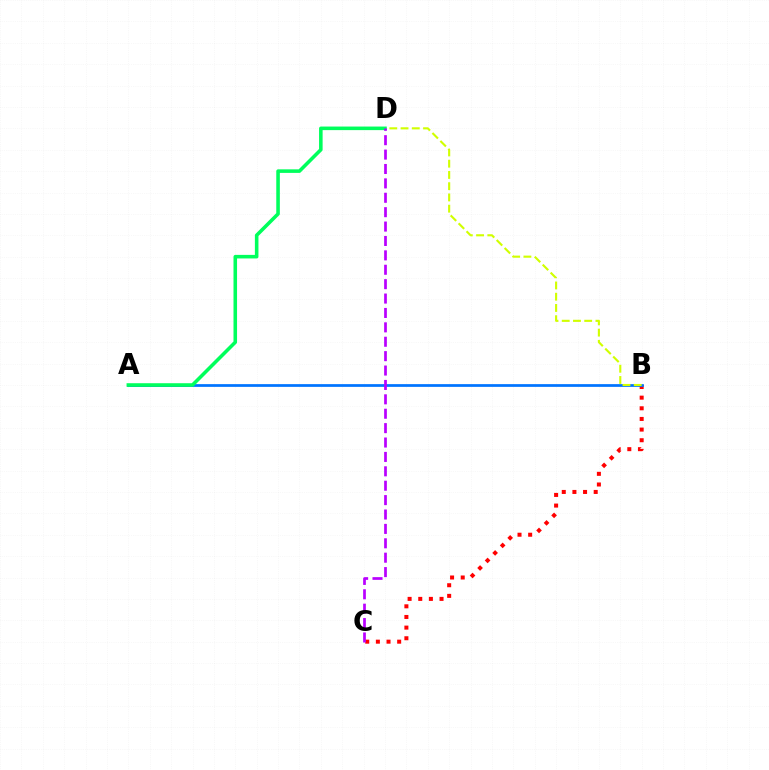{('B', 'C'): [{'color': '#ff0000', 'line_style': 'dotted', 'thickness': 2.89}], ('A', 'B'): [{'color': '#0074ff', 'line_style': 'solid', 'thickness': 1.97}], ('B', 'D'): [{'color': '#d1ff00', 'line_style': 'dashed', 'thickness': 1.53}], ('A', 'D'): [{'color': '#00ff5c', 'line_style': 'solid', 'thickness': 2.57}], ('C', 'D'): [{'color': '#b900ff', 'line_style': 'dashed', 'thickness': 1.96}]}